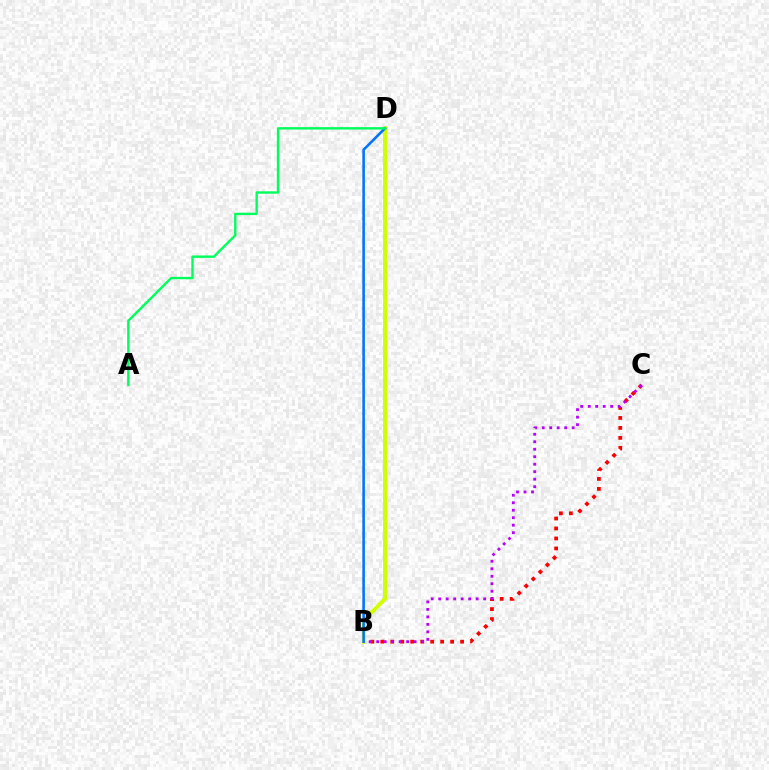{('B', 'C'): [{'color': '#ff0000', 'line_style': 'dotted', 'thickness': 2.71}, {'color': '#b900ff', 'line_style': 'dotted', 'thickness': 2.03}], ('B', 'D'): [{'color': '#d1ff00', 'line_style': 'solid', 'thickness': 2.85}, {'color': '#0074ff', 'line_style': 'solid', 'thickness': 1.85}], ('A', 'D'): [{'color': '#00ff5c', 'line_style': 'solid', 'thickness': 1.72}]}